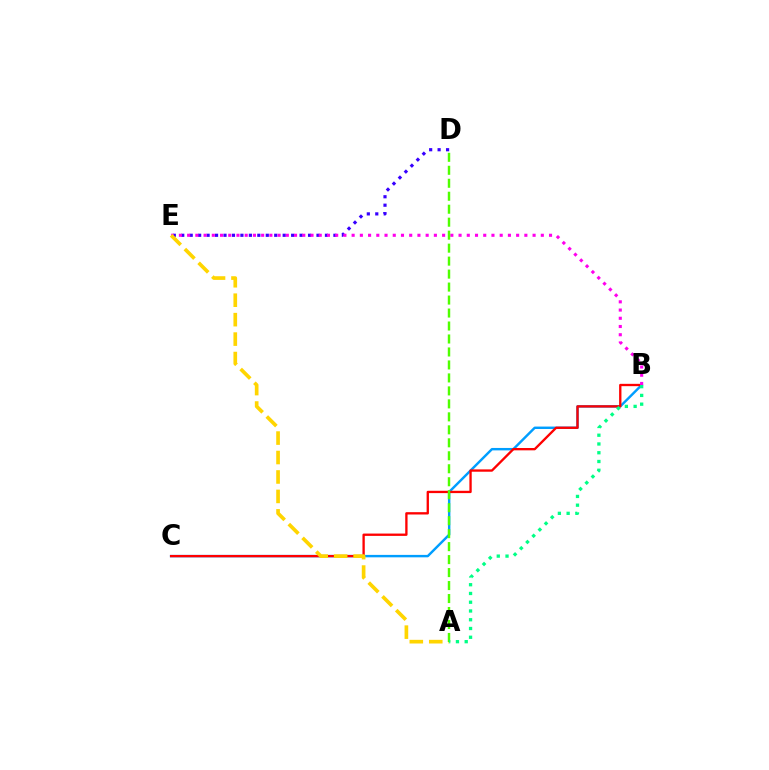{('B', 'C'): [{'color': '#009eff', 'line_style': 'solid', 'thickness': 1.75}, {'color': '#ff0000', 'line_style': 'solid', 'thickness': 1.68}], ('D', 'E'): [{'color': '#3700ff', 'line_style': 'dotted', 'thickness': 2.3}], ('B', 'E'): [{'color': '#ff00ed', 'line_style': 'dotted', 'thickness': 2.23}], ('A', 'E'): [{'color': '#ffd500', 'line_style': 'dashed', 'thickness': 2.64}], ('A', 'D'): [{'color': '#4fff00', 'line_style': 'dashed', 'thickness': 1.76}], ('A', 'B'): [{'color': '#00ff86', 'line_style': 'dotted', 'thickness': 2.38}]}